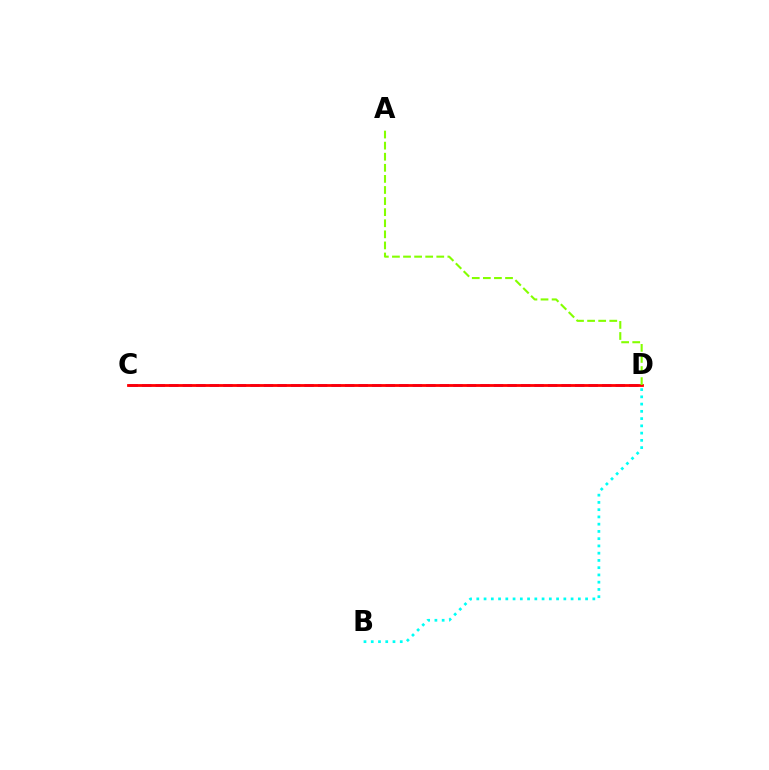{('B', 'D'): [{'color': '#00fff6', 'line_style': 'dotted', 'thickness': 1.97}], ('C', 'D'): [{'color': '#7200ff', 'line_style': 'dashed', 'thickness': 1.84}, {'color': '#ff0000', 'line_style': 'solid', 'thickness': 2.01}], ('A', 'D'): [{'color': '#84ff00', 'line_style': 'dashed', 'thickness': 1.51}]}